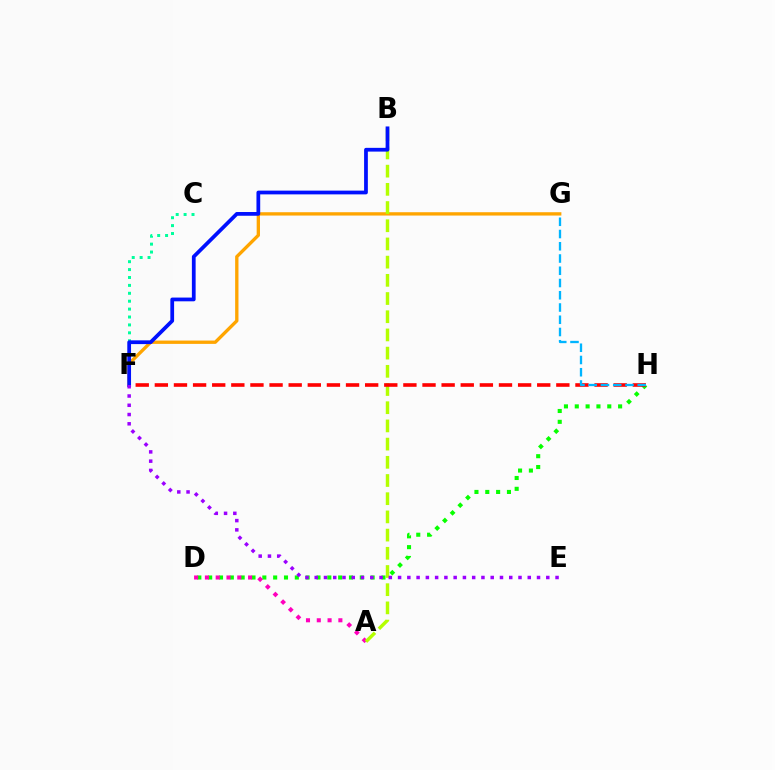{('C', 'F'): [{'color': '#00ff9d', 'line_style': 'dotted', 'thickness': 2.15}], ('D', 'H'): [{'color': '#08ff00', 'line_style': 'dotted', 'thickness': 2.94}], ('A', 'D'): [{'color': '#ff00bd', 'line_style': 'dotted', 'thickness': 2.93}], ('F', 'G'): [{'color': '#ffa500', 'line_style': 'solid', 'thickness': 2.4}], ('A', 'B'): [{'color': '#b3ff00', 'line_style': 'dashed', 'thickness': 2.47}], ('F', 'H'): [{'color': '#ff0000', 'line_style': 'dashed', 'thickness': 2.6}], ('B', 'F'): [{'color': '#0010ff', 'line_style': 'solid', 'thickness': 2.7}], ('E', 'F'): [{'color': '#9b00ff', 'line_style': 'dotted', 'thickness': 2.52}], ('G', 'H'): [{'color': '#00b5ff', 'line_style': 'dashed', 'thickness': 1.66}]}